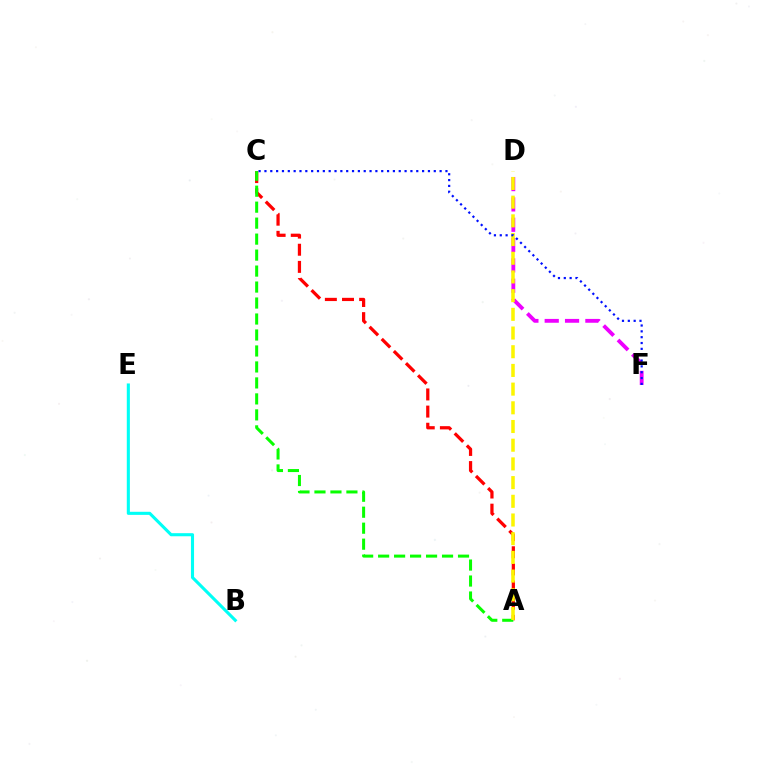{('A', 'C'): [{'color': '#ff0000', 'line_style': 'dashed', 'thickness': 2.33}, {'color': '#08ff00', 'line_style': 'dashed', 'thickness': 2.17}], ('D', 'F'): [{'color': '#ee00ff', 'line_style': 'dashed', 'thickness': 2.76}], ('A', 'D'): [{'color': '#fcf500', 'line_style': 'dashed', 'thickness': 2.54}], ('C', 'F'): [{'color': '#0010ff', 'line_style': 'dotted', 'thickness': 1.59}], ('B', 'E'): [{'color': '#00fff6', 'line_style': 'solid', 'thickness': 2.22}]}